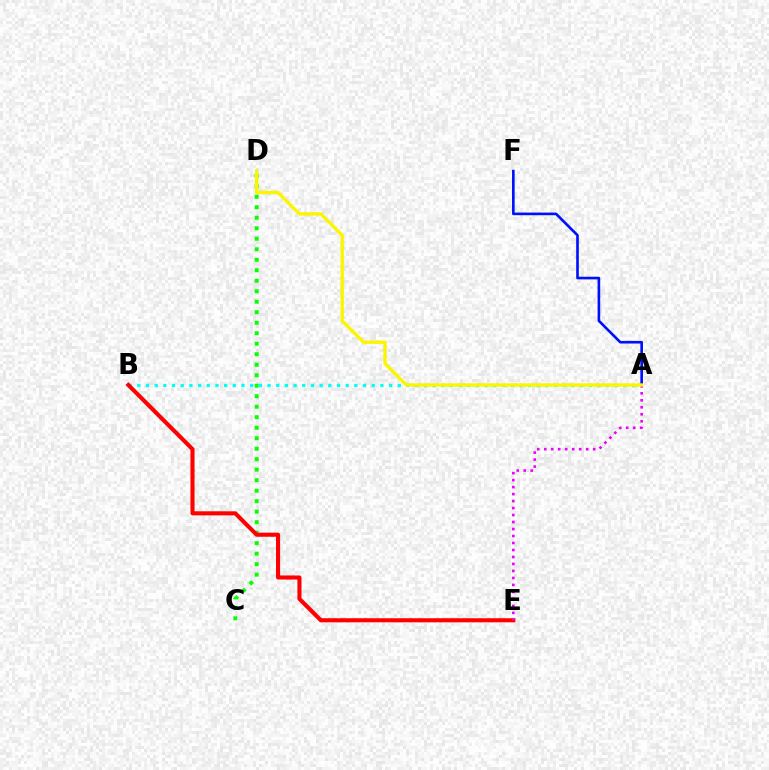{('C', 'D'): [{'color': '#08ff00', 'line_style': 'dotted', 'thickness': 2.85}], ('A', 'B'): [{'color': '#00fff6', 'line_style': 'dotted', 'thickness': 2.36}], ('B', 'E'): [{'color': '#ff0000', 'line_style': 'solid', 'thickness': 2.95}], ('A', 'F'): [{'color': '#0010ff', 'line_style': 'solid', 'thickness': 1.9}], ('A', 'E'): [{'color': '#ee00ff', 'line_style': 'dotted', 'thickness': 1.9}], ('A', 'D'): [{'color': '#fcf500', 'line_style': 'solid', 'thickness': 2.41}]}